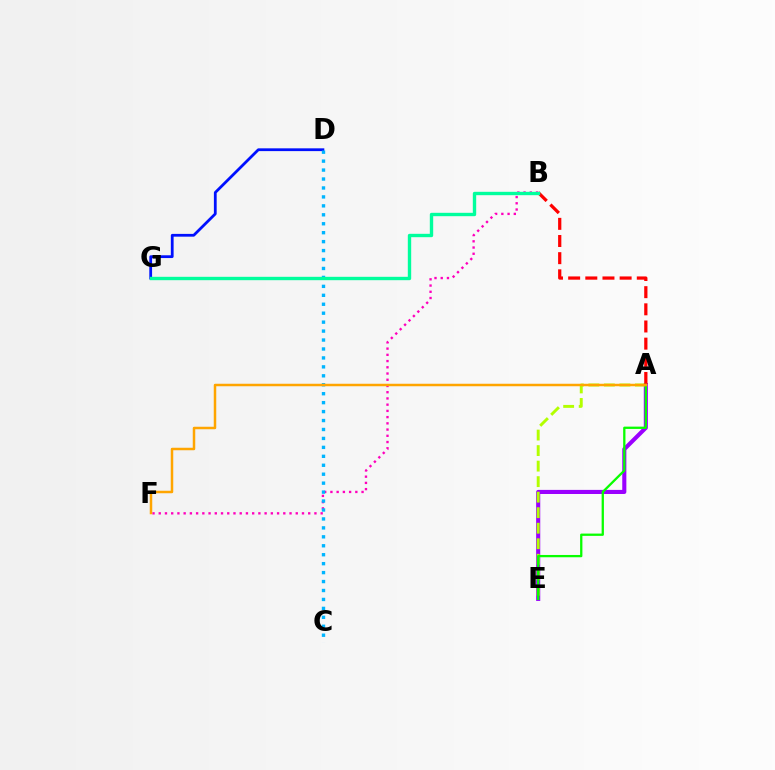{('D', 'G'): [{'color': '#0010ff', 'line_style': 'solid', 'thickness': 2.0}], ('A', 'E'): [{'color': '#9b00ff', 'line_style': 'solid', 'thickness': 2.95}, {'color': '#b3ff00', 'line_style': 'dashed', 'thickness': 2.11}, {'color': '#08ff00', 'line_style': 'solid', 'thickness': 1.65}], ('A', 'B'): [{'color': '#ff0000', 'line_style': 'dashed', 'thickness': 2.33}], ('B', 'F'): [{'color': '#ff00bd', 'line_style': 'dotted', 'thickness': 1.69}], ('C', 'D'): [{'color': '#00b5ff', 'line_style': 'dotted', 'thickness': 2.43}], ('B', 'G'): [{'color': '#00ff9d', 'line_style': 'solid', 'thickness': 2.43}], ('A', 'F'): [{'color': '#ffa500', 'line_style': 'solid', 'thickness': 1.8}]}